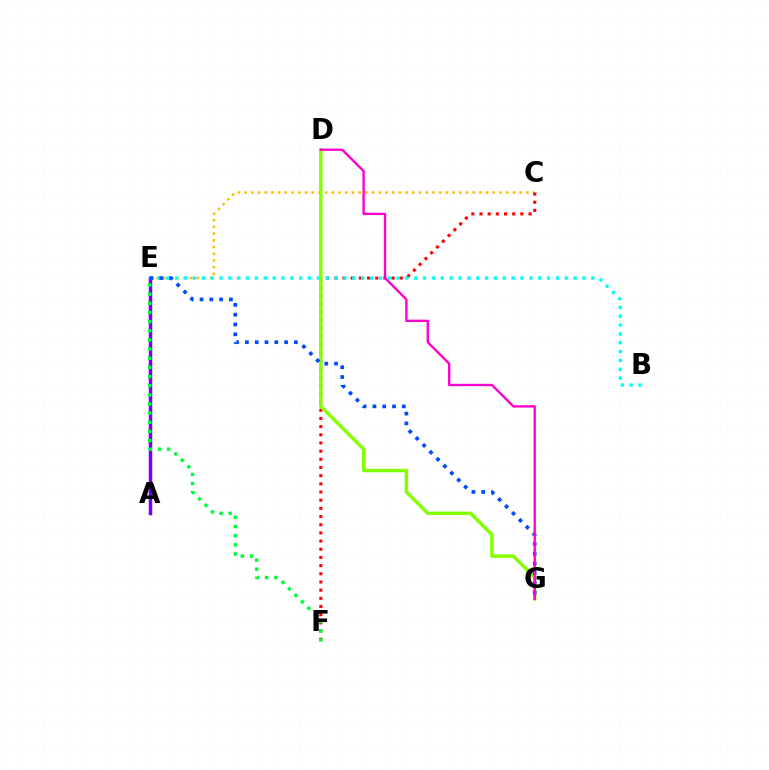{('C', 'E'): [{'color': '#ffbd00', 'line_style': 'dotted', 'thickness': 1.82}], ('C', 'F'): [{'color': '#ff0000', 'line_style': 'dotted', 'thickness': 2.22}], ('A', 'E'): [{'color': '#7200ff', 'line_style': 'solid', 'thickness': 2.5}], ('B', 'E'): [{'color': '#00fff6', 'line_style': 'dotted', 'thickness': 2.4}], ('D', 'G'): [{'color': '#84ff00', 'line_style': 'solid', 'thickness': 2.49}, {'color': '#ff00cf', 'line_style': 'solid', 'thickness': 1.7}], ('E', 'G'): [{'color': '#004bff', 'line_style': 'dotted', 'thickness': 2.66}], ('E', 'F'): [{'color': '#00ff39', 'line_style': 'dotted', 'thickness': 2.49}]}